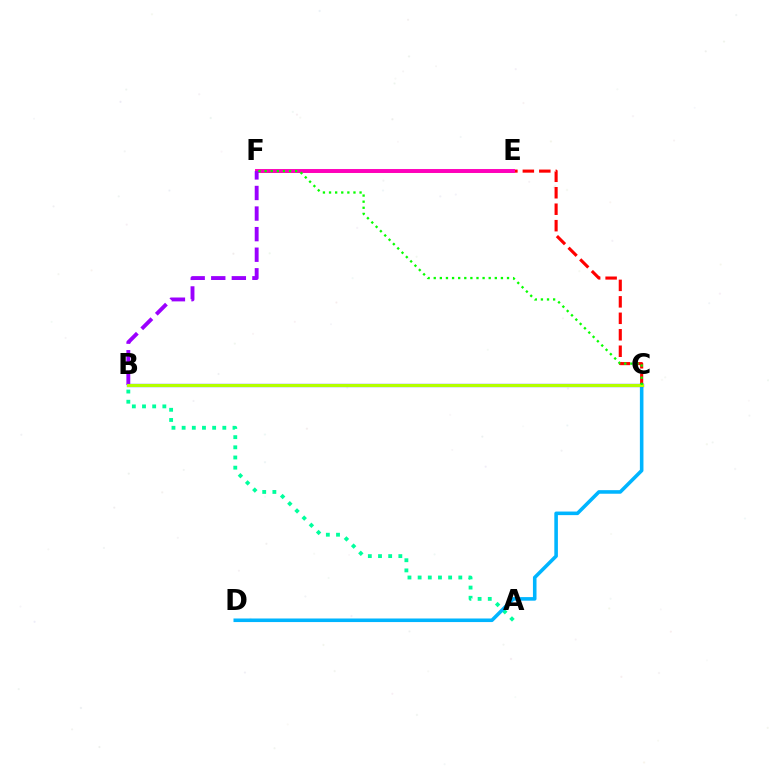{('A', 'B'): [{'color': '#00ff9d', 'line_style': 'dotted', 'thickness': 2.76}], ('C', 'D'): [{'color': '#00b5ff', 'line_style': 'solid', 'thickness': 2.58}], ('C', 'E'): [{'color': '#ff0000', 'line_style': 'dashed', 'thickness': 2.24}], ('E', 'F'): [{'color': '#ffa500', 'line_style': 'solid', 'thickness': 1.99}, {'color': '#ff00bd', 'line_style': 'solid', 'thickness': 2.83}], ('B', 'C'): [{'color': '#0010ff', 'line_style': 'solid', 'thickness': 2.32}, {'color': '#b3ff00', 'line_style': 'solid', 'thickness': 2.23}], ('B', 'F'): [{'color': '#9b00ff', 'line_style': 'dashed', 'thickness': 2.8}], ('C', 'F'): [{'color': '#08ff00', 'line_style': 'dotted', 'thickness': 1.66}]}